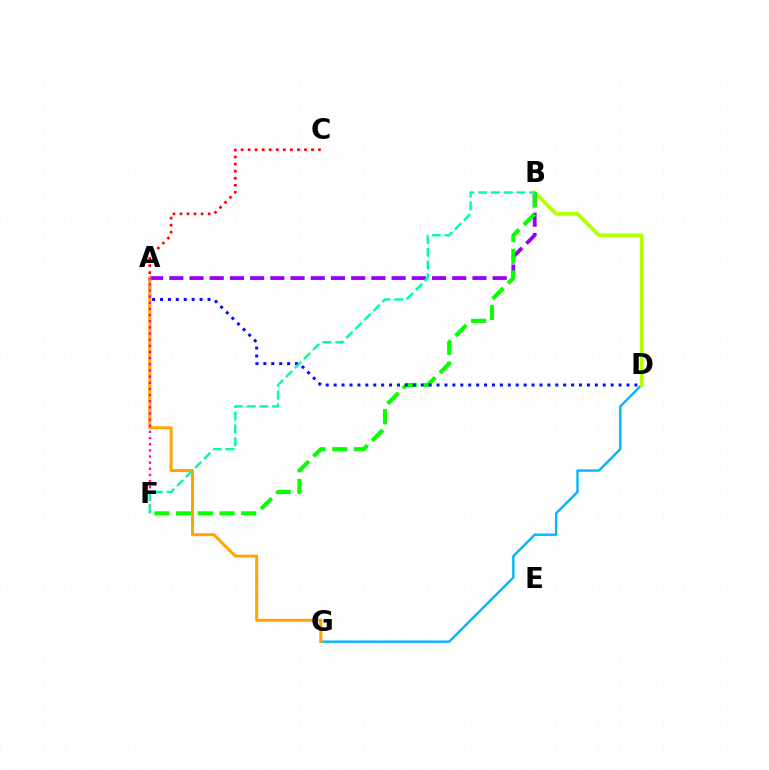{('D', 'G'): [{'color': '#00b5ff', 'line_style': 'solid', 'thickness': 1.7}], ('B', 'D'): [{'color': '#b3ff00', 'line_style': 'solid', 'thickness': 2.64}], ('A', 'C'): [{'color': '#ff0000', 'line_style': 'dotted', 'thickness': 1.91}], ('A', 'B'): [{'color': '#9b00ff', 'line_style': 'dashed', 'thickness': 2.75}], ('B', 'F'): [{'color': '#08ff00', 'line_style': 'dashed', 'thickness': 2.95}, {'color': '#00ff9d', 'line_style': 'dashed', 'thickness': 1.73}], ('A', 'D'): [{'color': '#0010ff', 'line_style': 'dotted', 'thickness': 2.15}], ('A', 'G'): [{'color': '#ffa500', 'line_style': 'solid', 'thickness': 2.16}], ('A', 'F'): [{'color': '#ff00bd', 'line_style': 'dotted', 'thickness': 1.67}]}